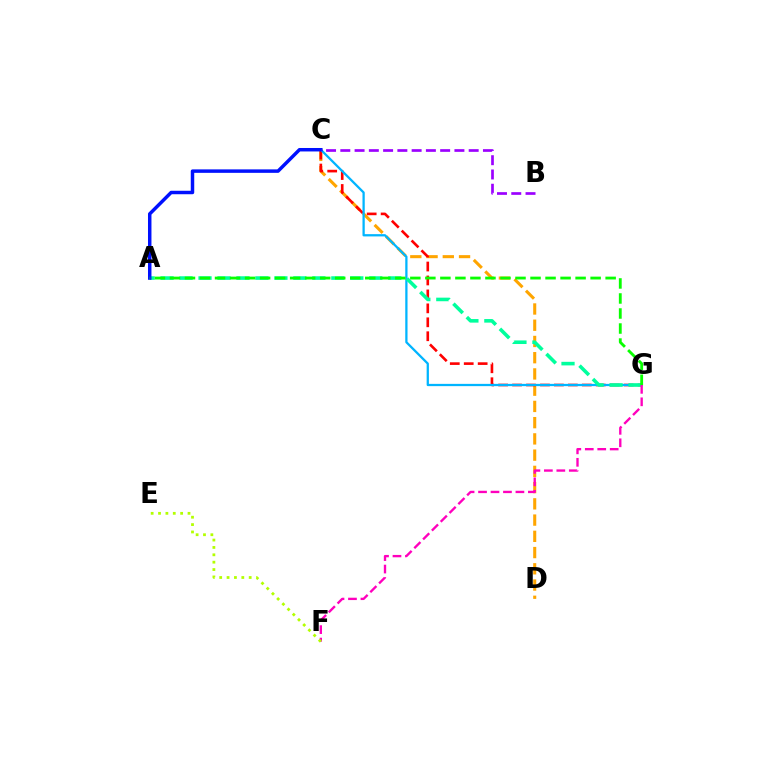{('C', 'D'): [{'color': '#ffa500', 'line_style': 'dashed', 'thickness': 2.21}], ('C', 'G'): [{'color': '#ff0000', 'line_style': 'dashed', 'thickness': 1.89}, {'color': '#00b5ff', 'line_style': 'solid', 'thickness': 1.63}], ('A', 'G'): [{'color': '#00ff9d', 'line_style': 'dashed', 'thickness': 2.58}, {'color': '#08ff00', 'line_style': 'dashed', 'thickness': 2.04}], ('A', 'C'): [{'color': '#0010ff', 'line_style': 'solid', 'thickness': 2.5}], ('F', 'G'): [{'color': '#ff00bd', 'line_style': 'dashed', 'thickness': 1.69}], ('E', 'F'): [{'color': '#b3ff00', 'line_style': 'dotted', 'thickness': 2.0}], ('B', 'C'): [{'color': '#9b00ff', 'line_style': 'dashed', 'thickness': 1.94}]}